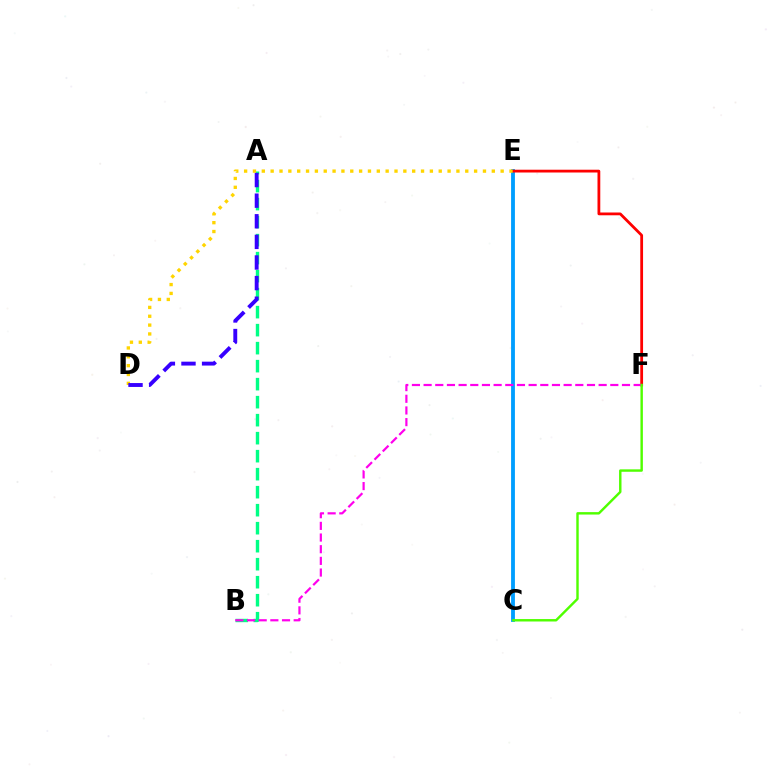{('C', 'E'): [{'color': '#009eff', 'line_style': 'solid', 'thickness': 2.76}], ('E', 'F'): [{'color': '#ff0000', 'line_style': 'solid', 'thickness': 2.01}], ('A', 'B'): [{'color': '#00ff86', 'line_style': 'dashed', 'thickness': 2.45}], ('D', 'E'): [{'color': '#ffd500', 'line_style': 'dotted', 'thickness': 2.4}], ('A', 'D'): [{'color': '#3700ff', 'line_style': 'dashed', 'thickness': 2.8}], ('B', 'F'): [{'color': '#ff00ed', 'line_style': 'dashed', 'thickness': 1.59}], ('C', 'F'): [{'color': '#4fff00', 'line_style': 'solid', 'thickness': 1.75}]}